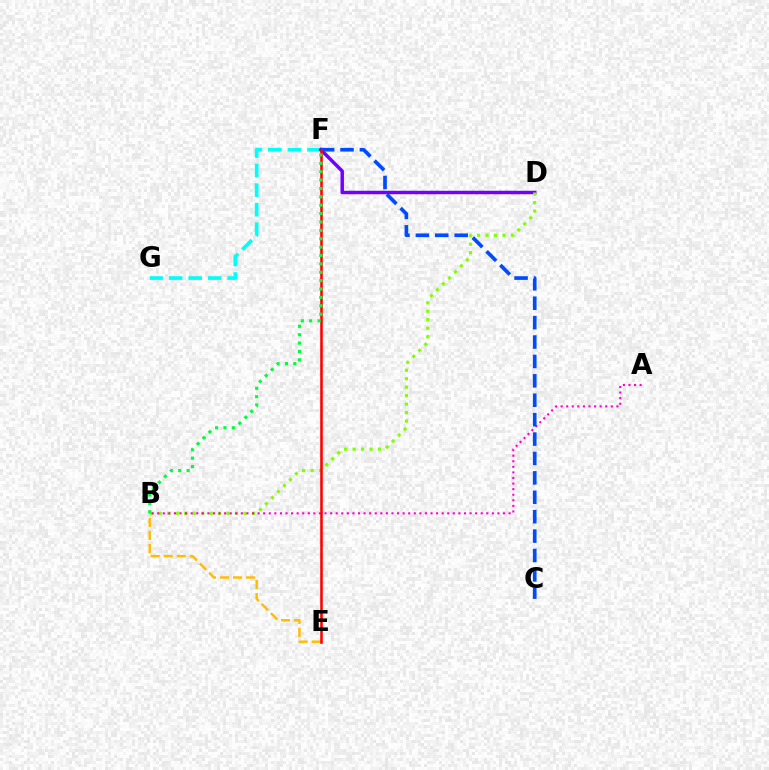{('F', 'G'): [{'color': '#00fff6', 'line_style': 'dashed', 'thickness': 2.66}], ('D', 'F'): [{'color': '#7200ff', 'line_style': 'solid', 'thickness': 2.5}], ('B', 'D'): [{'color': '#84ff00', 'line_style': 'dotted', 'thickness': 2.3}], ('A', 'B'): [{'color': '#ff00cf', 'line_style': 'dotted', 'thickness': 1.52}], ('C', 'F'): [{'color': '#004bff', 'line_style': 'dashed', 'thickness': 2.64}], ('B', 'E'): [{'color': '#ffbd00', 'line_style': 'dashed', 'thickness': 1.77}], ('E', 'F'): [{'color': '#ff0000', 'line_style': 'solid', 'thickness': 1.85}], ('B', 'F'): [{'color': '#00ff39', 'line_style': 'dotted', 'thickness': 2.28}]}